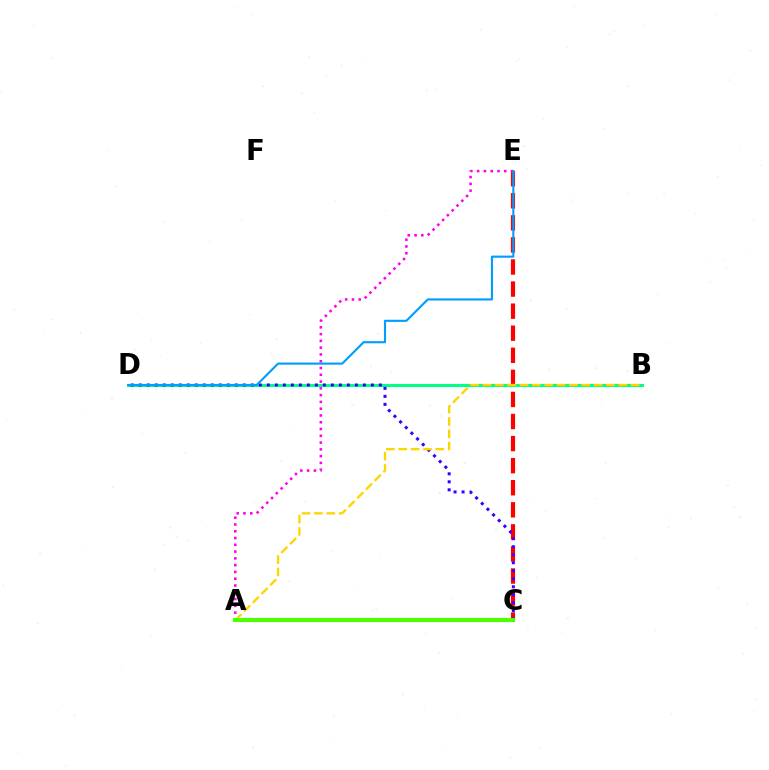{('B', 'D'): [{'color': '#00ff86', 'line_style': 'solid', 'thickness': 2.22}], ('C', 'E'): [{'color': '#ff0000', 'line_style': 'dashed', 'thickness': 3.0}], ('C', 'D'): [{'color': '#3700ff', 'line_style': 'dotted', 'thickness': 2.17}], ('A', 'E'): [{'color': '#ff00ed', 'line_style': 'dotted', 'thickness': 1.84}], ('A', 'B'): [{'color': '#ffd500', 'line_style': 'dashed', 'thickness': 1.68}], ('D', 'E'): [{'color': '#009eff', 'line_style': 'solid', 'thickness': 1.53}], ('A', 'C'): [{'color': '#4fff00', 'line_style': 'solid', 'thickness': 3.0}]}